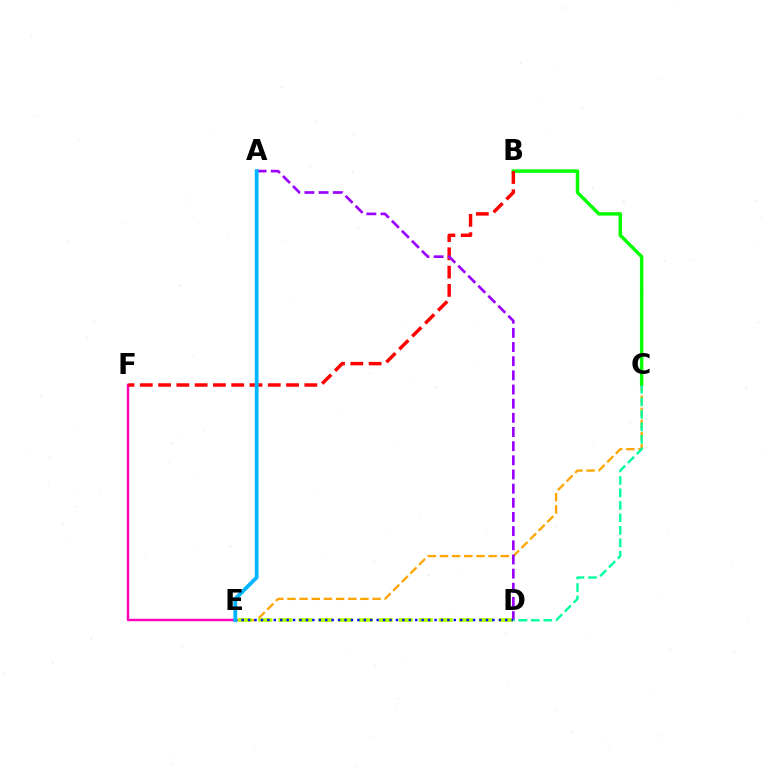{('B', 'C'): [{'color': '#08ff00', 'line_style': 'solid', 'thickness': 2.51}], ('E', 'F'): [{'color': '#ff00bd', 'line_style': 'solid', 'thickness': 1.76}], ('B', 'F'): [{'color': '#ff0000', 'line_style': 'dashed', 'thickness': 2.48}], ('C', 'E'): [{'color': '#ffa500', 'line_style': 'dashed', 'thickness': 1.65}], ('D', 'E'): [{'color': '#b3ff00', 'line_style': 'dashed', 'thickness': 2.72}, {'color': '#0010ff', 'line_style': 'dotted', 'thickness': 1.75}], ('A', 'D'): [{'color': '#9b00ff', 'line_style': 'dashed', 'thickness': 1.92}], ('A', 'E'): [{'color': '#00b5ff', 'line_style': 'solid', 'thickness': 2.73}], ('C', 'D'): [{'color': '#00ff9d', 'line_style': 'dashed', 'thickness': 1.7}]}